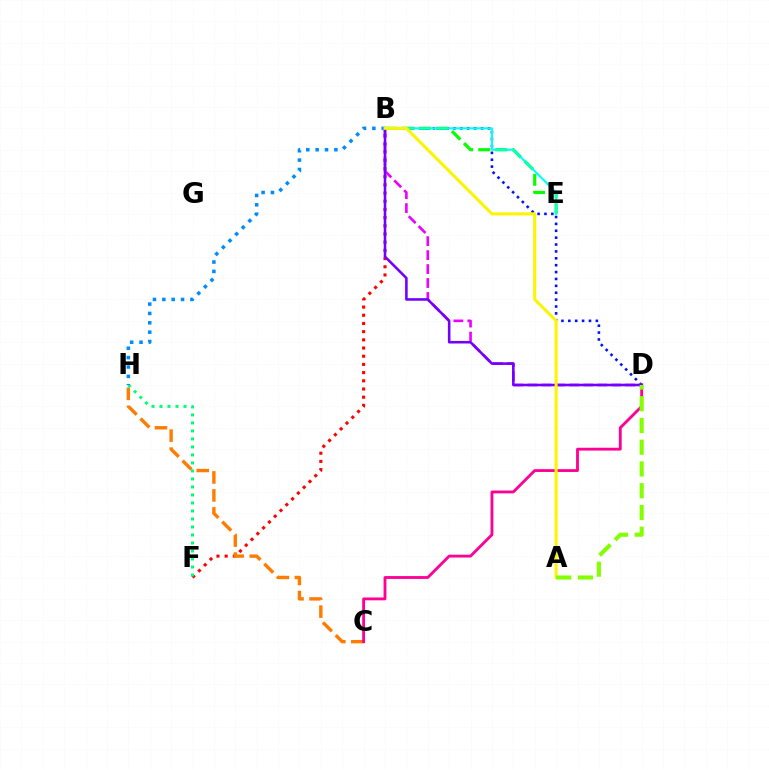{('B', 'D'): [{'color': '#0010ff', 'line_style': 'dotted', 'thickness': 1.87}, {'color': '#ee00ff', 'line_style': 'dashed', 'thickness': 1.9}, {'color': '#7200ff', 'line_style': 'solid', 'thickness': 1.85}], ('B', 'F'): [{'color': '#ff0000', 'line_style': 'dotted', 'thickness': 2.23}], ('C', 'H'): [{'color': '#ff7c00', 'line_style': 'dashed', 'thickness': 2.45}], ('C', 'D'): [{'color': '#ff0094', 'line_style': 'solid', 'thickness': 2.05}], ('F', 'H'): [{'color': '#00ff74', 'line_style': 'dotted', 'thickness': 2.17}], ('B', 'E'): [{'color': '#08ff00', 'line_style': 'dashed', 'thickness': 2.31}, {'color': '#00fff6', 'line_style': 'solid', 'thickness': 1.51}], ('B', 'H'): [{'color': '#008cff', 'line_style': 'dotted', 'thickness': 2.55}], ('A', 'B'): [{'color': '#fcf500', 'line_style': 'solid', 'thickness': 2.2}], ('A', 'D'): [{'color': '#84ff00', 'line_style': 'dashed', 'thickness': 2.95}]}